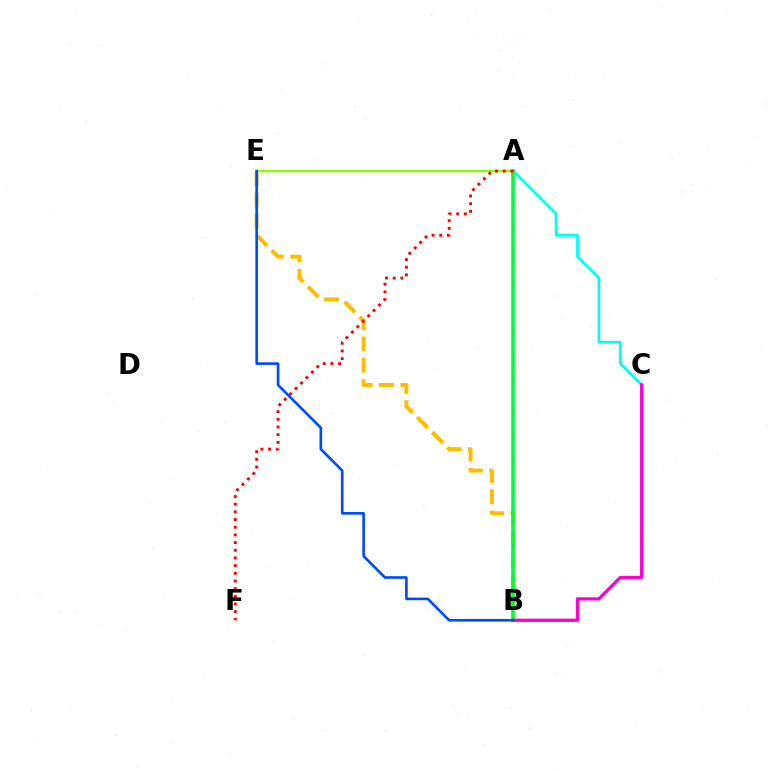{('A', 'E'): [{'color': '#84ff00', 'line_style': 'solid', 'thickness': 1.72}], ('A', 'C'): [{'color': '#00fff6', 'line_style': 'solid', 'thickness': 2.01}], ('B', 'E'): [{'color': '#ffbd00', 'line_style': 'dashed', 'thickness': 2.9}, {'color': '#004bff', 'line_style': 'solid', 'thickness': 1.9}], ('A', 'B'): [{'color': '#7200ff', 'line_style': 'dashed', 'thickness': 1.57}, {'color': '#00ff39', 'line_style': 'solid', 'thickness': 2.57}], ('B', 'C'): [{'color': '#ff00cf', 'line_style': 'solid', 'thickness': 2.34}], ('A', 'F'): [{'color': '#ff0000', 'line_style': 'dotted', 'thickness': 2.09}]}